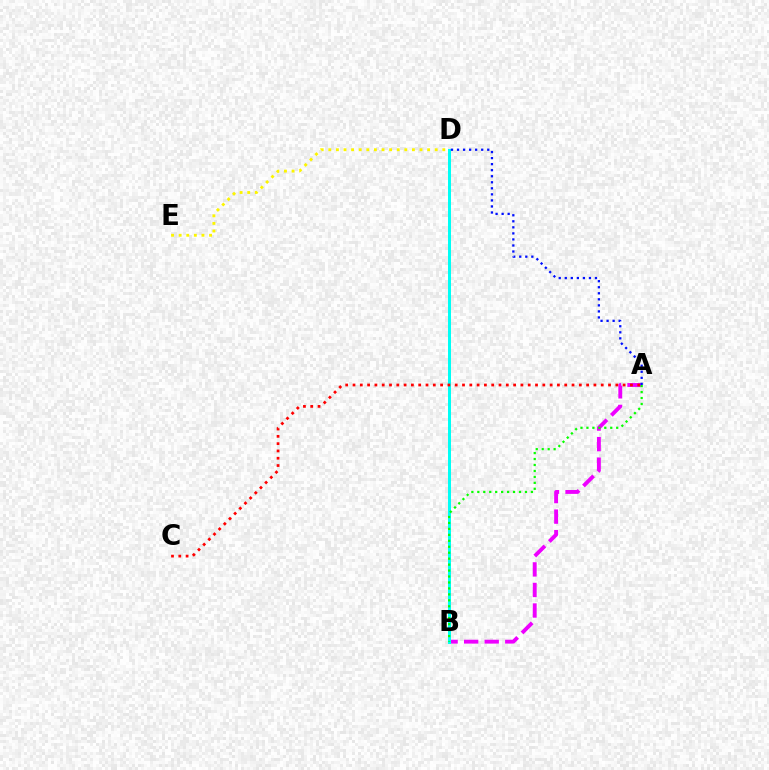{('A', 'B'): [{'color': '#ee00ff', 'line_style': 'dashed', 'thickness': 2.79}, {'color': '#08ff00', 'line_style': 'dotted', 'thickness': 1.62}], ('B', 'D'): [{'color': '#00fff6', 'line_style': 'solid', 'thickness': 2.15}], ('A', 'C'): [{'color': '#ff0000', 'line_style': 'dotted', 'thickness': 1.98}], ('D', 'E'): [{'color': '#fcf500', 'line_style': 'dotted', 'thickness': 2.07}], ('A', 'D'): [{'color': '#0010ff', 'line_style': 'dotted', 'thickness': 1.64}]}